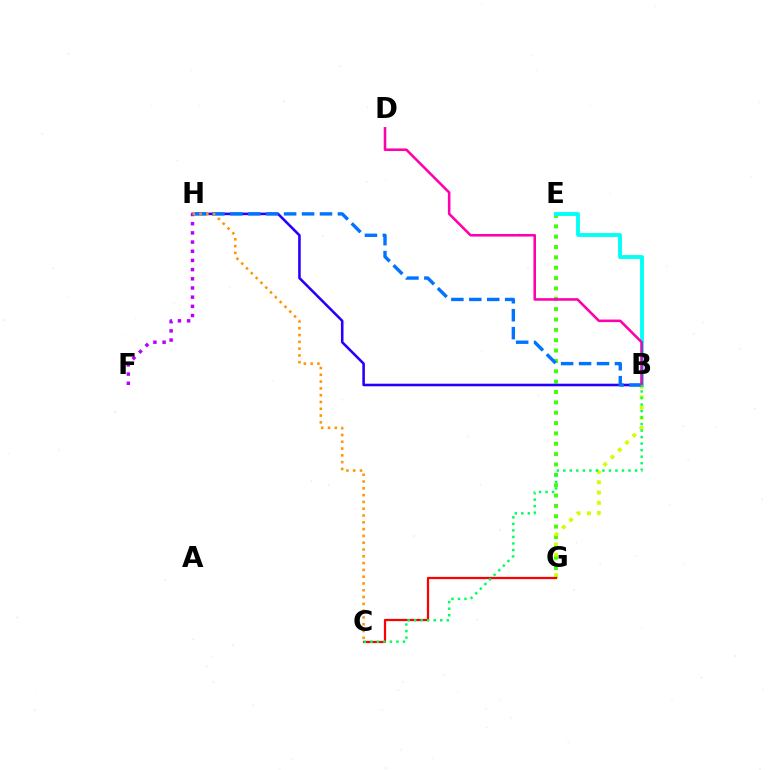{('E', 'G'): [{'color': '#3dff00', 'line_style': 'dotted', 'thickness': 2.81}], ('B', 'G'): [{'color': '#d1ff00', 'line_style': 'dotted', 'thickness': 2.79}], ('B', 'H'): [{'color': '#2500ff', 'line_style': 'solid', 'thickness': 1.85}, {'color': '#0074ff', 'line_style': 'dashed', 'thickness': 2.44}], ('C', 'G'): [{'color': '#ff0000', 'line_style': 'solid', 'thickness': 1.61}], ('F', 'H'): [{'color': '#b900ff', 'line_style': 'dotted', 'thickness': 2.49}], ('B', 'E'): [{'color': '#00fff6', 'line_style': 'solid', 'thickness': 2.77}], ('C', 'H'): [{'color': '#ff9400', 'line_style': 'dotted', 'thickness': 1.85}], ('B', 'D'): [{'color': '#ff00ac', 'line_style': 'solid', 'thickness': 1.85}], ('B', 'C'): [{'color': '#00ff5c', 'line_style': 'dotted', 'thickness': 1.77}]}